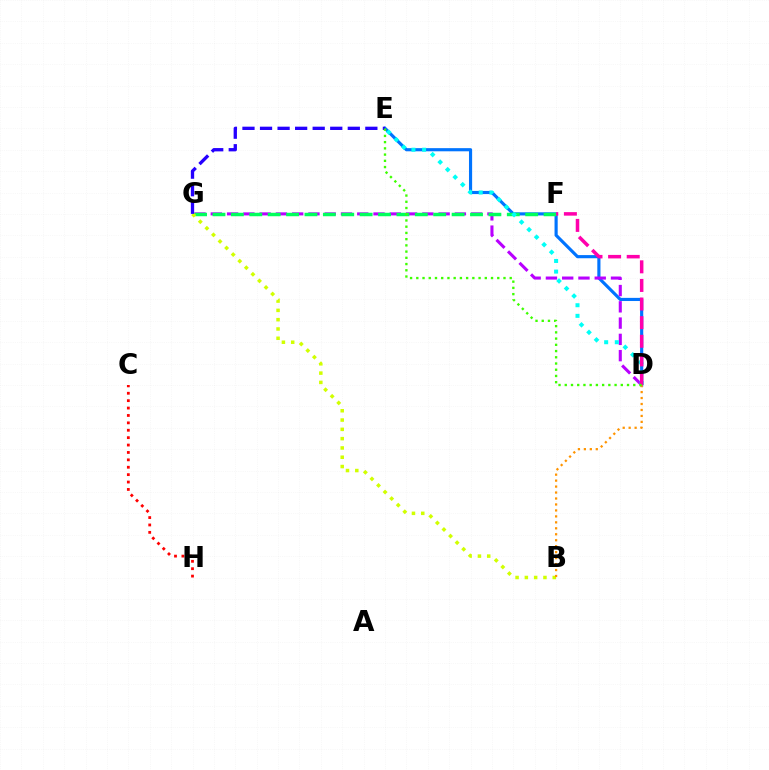{('D', 'E'): [{'color': '#0074ff', 'line_style': 'solid', 'thickness': 2.27}, {'color': '#00fff6', 'line_style': 'dotted', 'thickness': 2.89}, {'color': '#3dff00', 'line_style': 'dotted', 'thickness': 1.69}], ('D', 'G'): [{'color': '#b900ff', 'line_style': 'dashed', 'thickness': 2.21}], ('F', 'G'): [{'color': '#00ff5c', 'line_style': 'dashed', 'thickness': 2.5}], ('B', 'G'): [{'color': '#d1ff00', 'line_style': 'dotted', 'thickness': 2.53}], ('E', 'G'): [{'color': '#2500ff', 'line_style': 'dashed', 'thickness': 2.38}], ('D', 'F'): [{'color': '#ff00ac', 'line_style': 'dashed', 'thickness': 2.53}], ('B', 'D'): [{'color': '#ff9400', 'line_style': 'dotted', 'thickness': 1.62}], ('C', 'H'): [{'color': '#ff0000', 'line_style': 'dotted', 'thickness': 2.01}]}